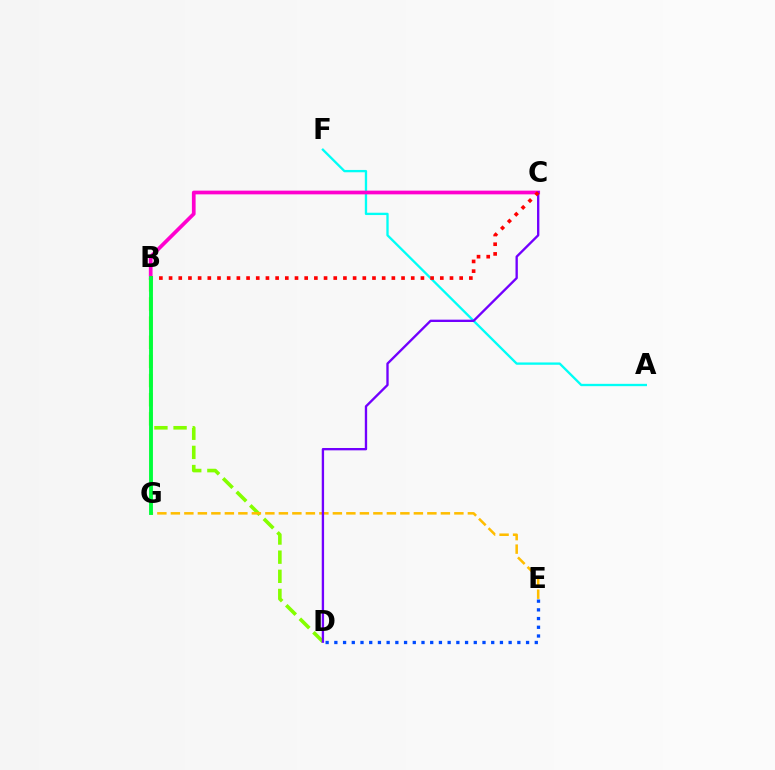{('A', 'F'): [{'color': '#00fff6', 'line_style': 'solid', 'thickness': 1.67}], ('B', 'D'): [{'color': '#84ff00', 'line_style': 'dashed', 'thickness': 2.6}], ('E', 'G'): [{'color': '#ffbd00', 'line_style': 'dashed', 'thickness': 1.83}], ('B', 'C'): [{'color': '#ff00cf', 'line_style': 'solid', 'thickness': 2.67}, {'color': '#ff0000', 'line_style': 'dotted', 'thickness': 2.63}], ('C', 'D'): [{'color': '#7200ff', 'line_style': 'solid', 'thickness': 1.69}], ('B', 'G'): [{'color': '#00ff39', 'line_style': 'solid', 'thickness': 2.79}], ('D', 'E'): [{'color': '#004bff', 'line_style': 'dotted', 'thickness': 2.37}]}